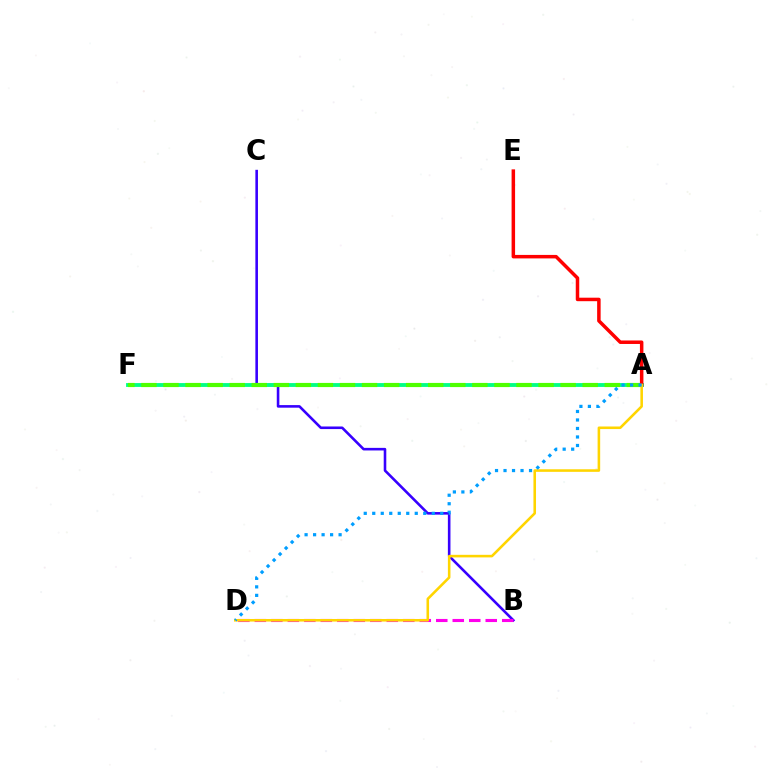{('B', 'C'): [{'color': '#3700ff', 'line_style': 'solid', 'thickness': 1.86}], ('B', 'D'): [{'color': '#ff00ed', 'line_style': 'dashed', 'thickness': 2.24}], ('A', 'F'): [{'color': '#00ff86', 'line_style': 'solid', 'thickness': 2.77}, {'color': '#4fff00', 'line_style': 'dashed', 'thickness': 3.0}], ('A', 'E'): [{'color': '#ff0000', 'line_style': 'solid', 'thickness': 2.52}], ('A', 'D'): [{'color': '#ffd500', 'line_style': 'solid', 'thickness': 1.85}, {'color': '#009eff', 'line_style': 'dotted', 'thickness': 2.31}]}